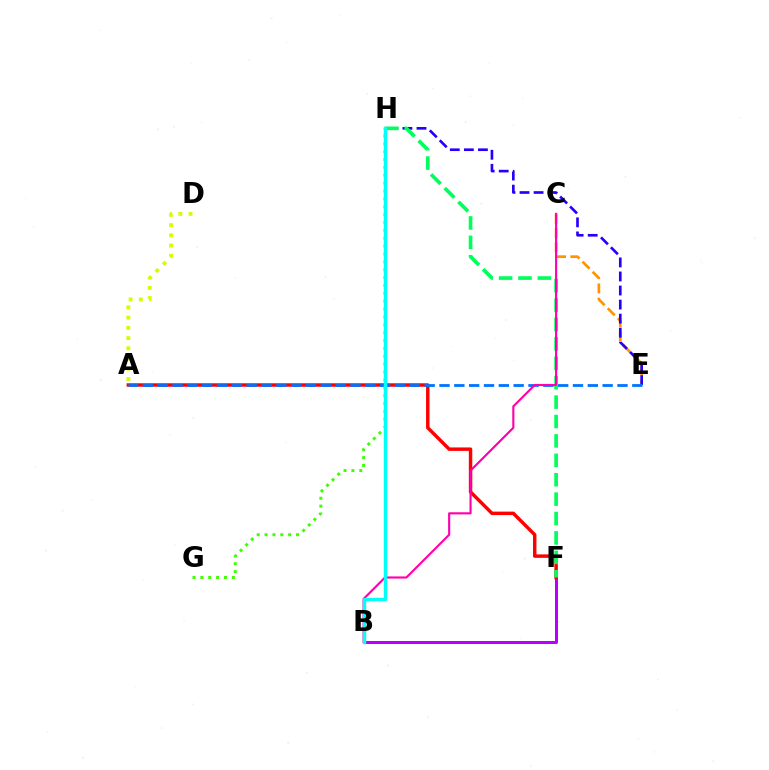{('C', 'E'): [{'color': '#ff9400', 'line_style': 'dashed', 'thickness': 1.94}], ('B', 'F'): [{'color': '#b900ff', 'line_style': 'solid', 'thickness': 2.17}], ('E', 'H'): [{'color': '#2500ff', 'line_style': 'dashed', 'thickness': 1.91}], ('A', 'F'): [{'color': '#ff0000', 'line_style': 'solid', 'thickness': 2.48}], ('F', 'H'): [{'color': '#00ff5c', 'line_style': 'dashed', 'thickness': 2.64}], ('A', 'E'): [{'color': '#0074ff', 'line_style': 'dashed', 'thickness': 2.01}], ('B', 'C'): [{'color': '#ff00ac', 'line_style': 'solid', 'thickness': 1.53}], ('G', 'H'): [{'color': '#3dff00', 'line_style': 'dotted', 'thickness': 2.14}], ('A', 'D'): [{'color': '#d1ff00', 'line_style': 'dotted', 'thickness': 2.78}], ('B', 'H'): [{'color': '#00fff6', 'line_style': 'solid', 'thickness': 2.47}]}